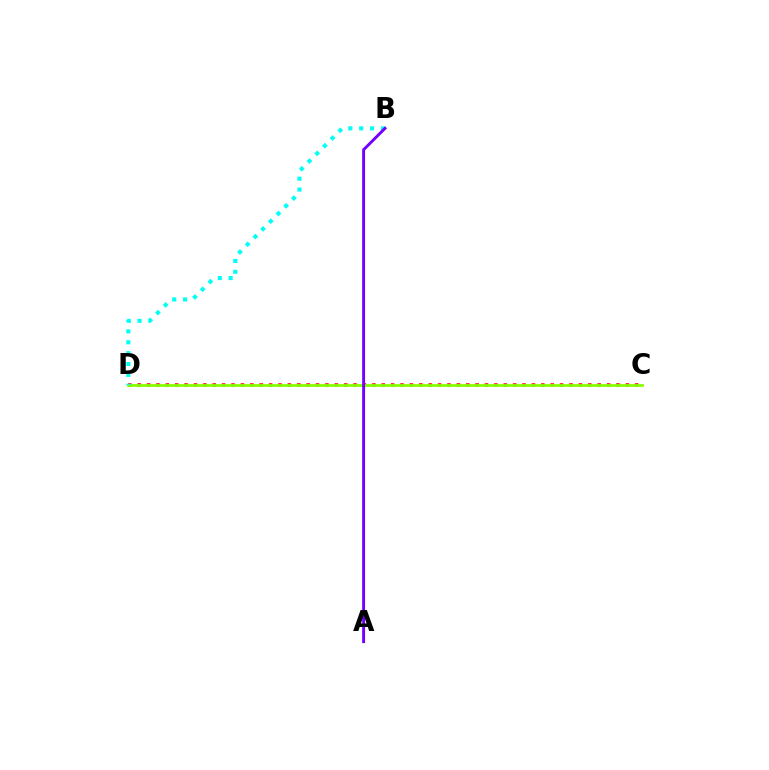{('C', 'D'): [{'color': '#ff0000', 'line_style': 'dotted', 'thickness': 2.55}, {'color': '#84ff00', 'line_style': 'solid', 'thickness': 1.99}], ('B', 'D'): [{'color': '#00fff6', 'line_style': 'dotted', 'thickness': 2.96}], ('A', 'B'): [{'color': '#7200ff', 'line_style': 'solid', 'thickness': 2.08}]}